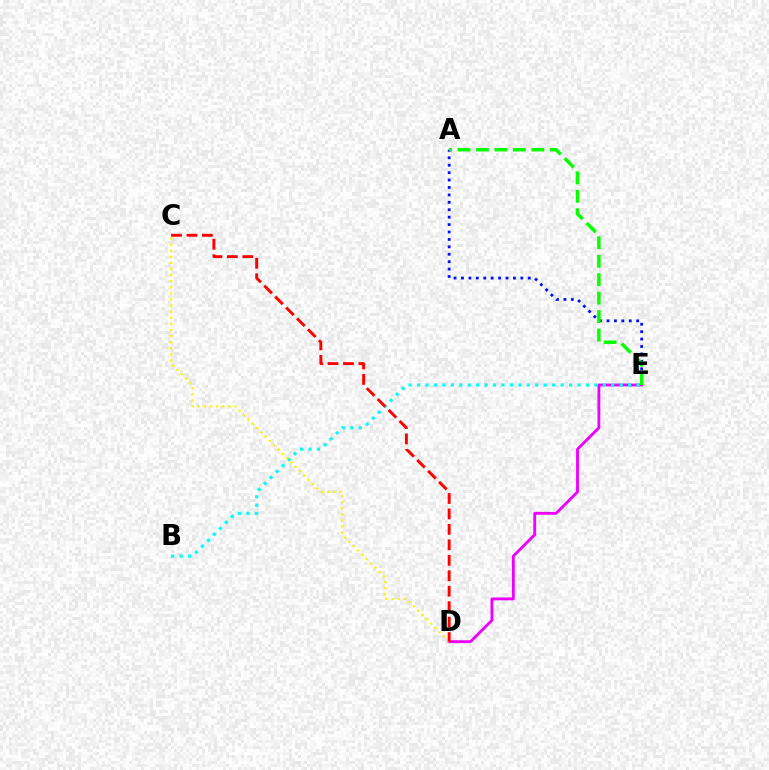{('D', 'E'): [{'color': '#ee00ff', 'line_style': 'solid', 'thickness': 2.05}], ('B', 'E'): [{'color': '#00fff6', 'line_style': 'dotted', 'thickness': 2.29}], ('C', 'D'): [{'color': '#fcf500', 'line_style': 'dotted', 'thickness': 1.66}, {'color': '#ff0000', 'line_style': 'dashed', 'thickness': 2.1}], ('A', 'E'): [{'color': '#0010ff', 'line_style': 'dotted', 'thickness': 2.02}, {'color': '#08ff00', 'line_style': 'dashed', 'thickness': 2.51}]}